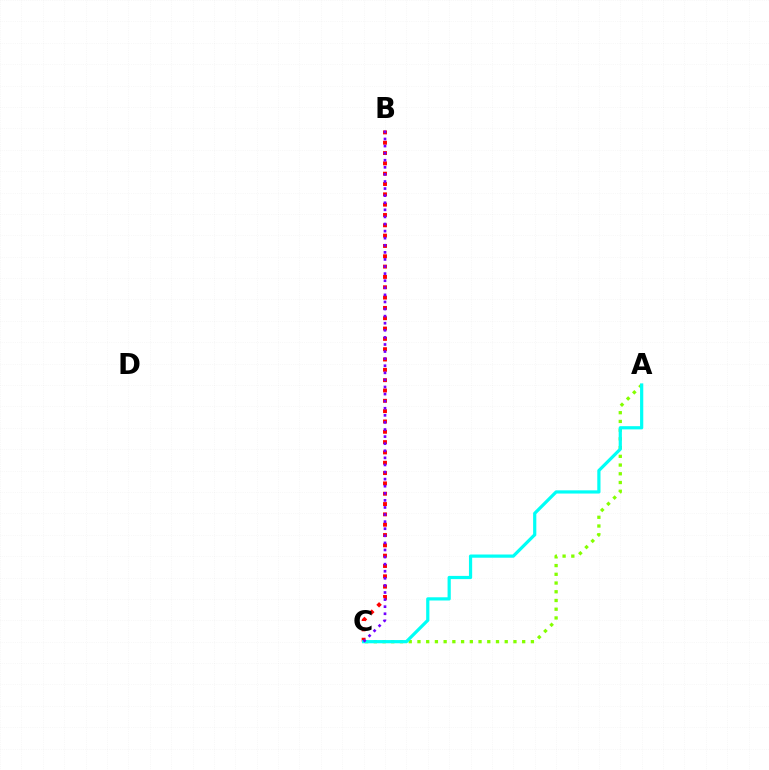{('B', 'C'): [{'color': '#ff0000', 'line_style': 'dotted', 'thickness': 2.8}, {'color': '#7200ff', 'line_style': 'dotted', 'thickness': 1.93}], ('A', 'C'): [{'color': '#84ff00', 'line_style': 'dotted', 'thickness': 2.37}, {'color': '#00fff6', 'line_style': 'solid', 'thickness': 2.31}]}